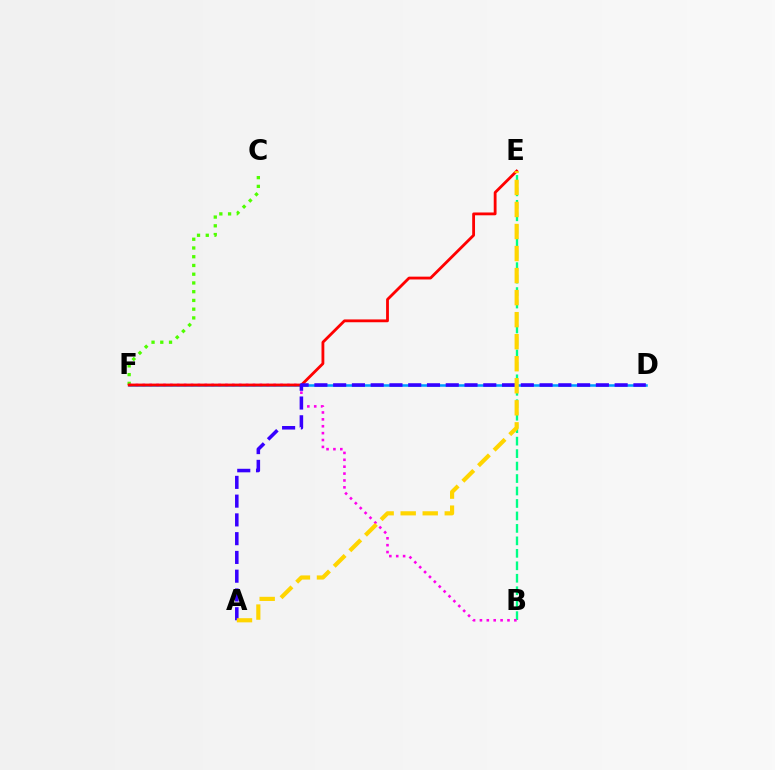{('B', 'E'): [{'color': '#00ff86', 'line_style': 'dashed', 'thickness': 1.69}], ('D', 'F'): [{'color': '#009eff', 'line_style': 'solid', 'thickness': 1.83}], ('C', 'F'): [{'color': '#4fff00', 'line_style': 'dotted', 'thickness': 2.37}], ('B', 'F'): [{'color': '#ff00ed', 'line_style': 'dotted', 'thickness': 1.87}], ('E', 'F'): [{'color': '#ff0000', 'line_style': 'solid', 'thickness': 2.03}], ('A', 'D'): [{'color': '#3700ff', 'line_style': 'dashed', 'thickness': 2.55}], ('A', 'E'): [{'color': '#ffd500', 'line_style': 'dashed', 'thickness': 2.99}]}